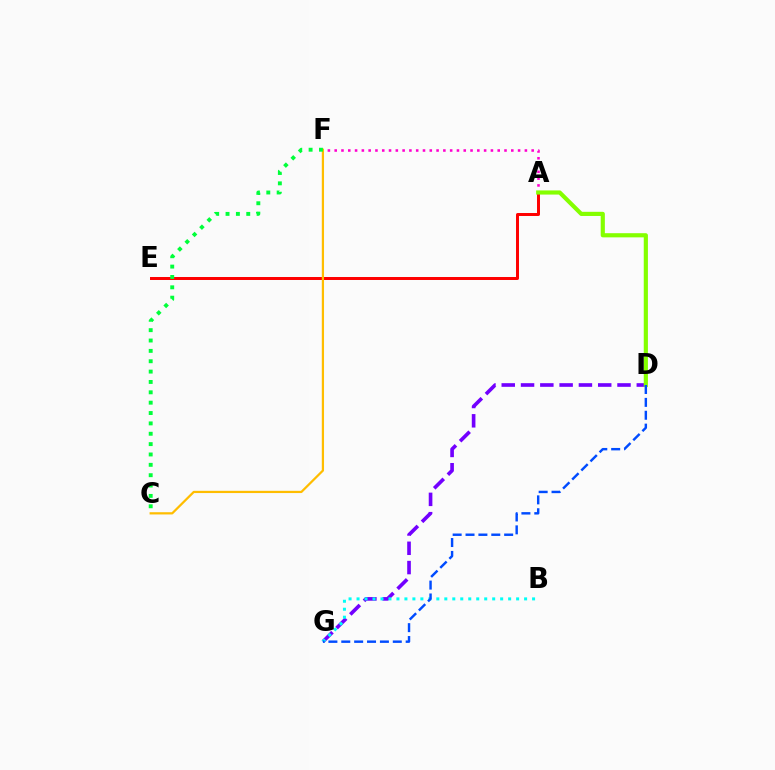{('A', 'F'): [{'color': '#ff00cf', 'line_style': 'dotted', 'thickness': 1.85}], ('A', 'E'): [{'color': '#ff0000', 'line_style': 'solid', 'thickness': 2.14}], ('C', 'F'): [{'color': '#ffbd00', 'line_style': 'solid', 'thickness': 1.61}, {'color': '#00ff39', 'line_style': 'dotted', 'thickness': 2.81}], ('D', 'G'): [{'color': '#7200ff', 'line_style': 'dashed', 'thickness': 2.62}, {'color': '#004bff', 'line_style': 'dashed', 'thickness': 1.75}], ('A', 'D'): [{'color': '#84ff00', 'line_style': 'solid', 'thickness': 2.99}], ('B', 'G'): [{'color': '#00fff6', 'line_style': 'dotted', 'thickness': 2.17}]}